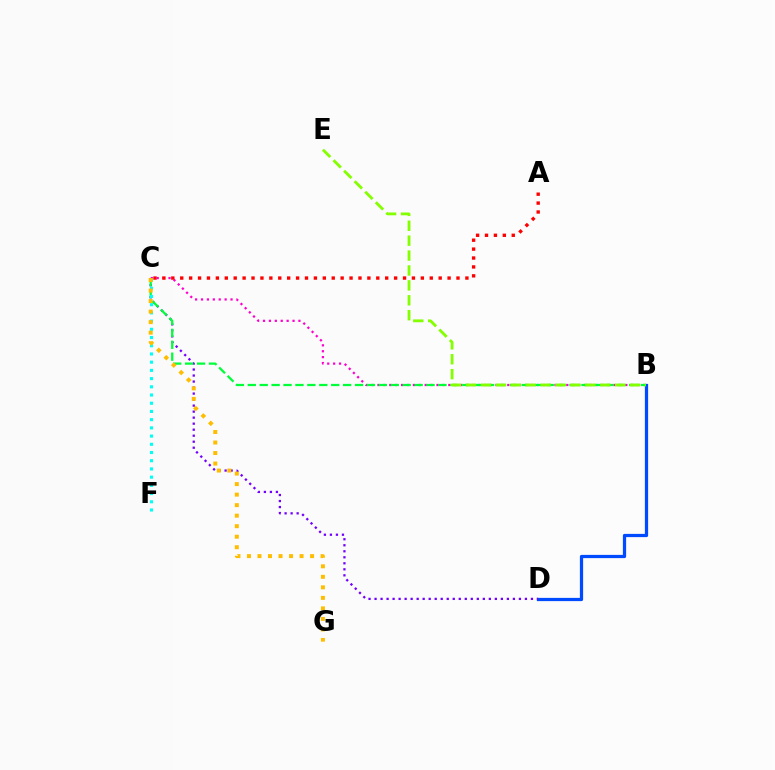{('B', 'C'): [{'color': '#ff00cf', 'line_style': 'dotted', 'thickness': 1.6}, {'color': '#00ff39', 'line_style': 'dashed', 'thickness': 1.62}], ('B', 'D'): [{'color': '#004bff', 'line_style': 'solid', 'thickness': 2.34}], ('C', 'D'): [{'color': '#7200ff', 'line_style': 'dotted', 'thickness': 1.63}], ('C', 'F'): [{'color': '#00fff6', 'line_style': 'dotted', 'thickness': 2.23}], ('C', 'G'): [{'color': '#ffbd00', 'line_style': 'dotted', 'thickness': 2.86}], ('B', 'E'): [{'color': '#84ff00', 'line_style': 'dashed', 'thickness': 2.02}], ('A', 'C'): [{'color': '#ff0000', 'line_style': 'dotted', 'thickness': 2.42}]}